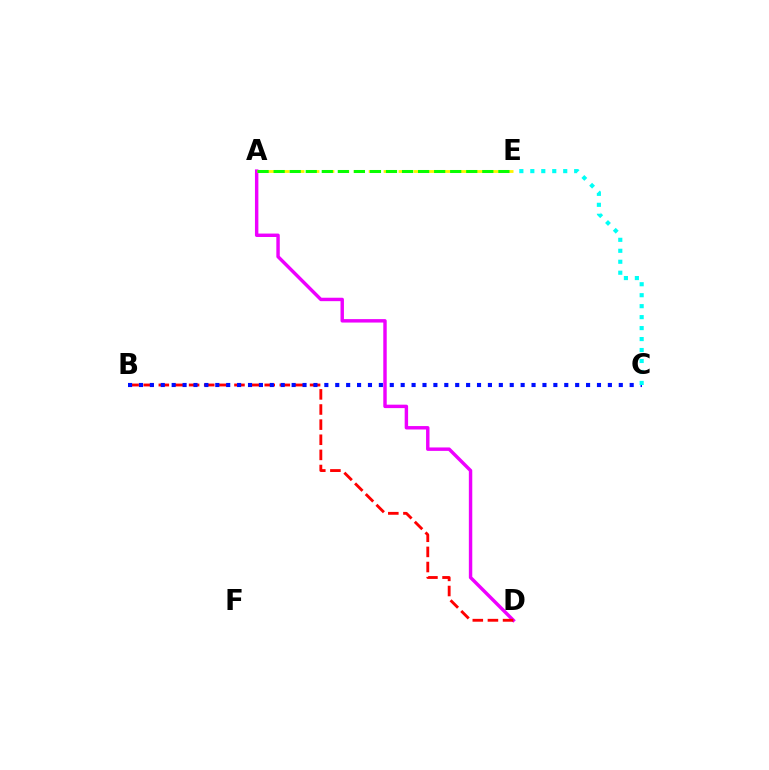{('A', 'D'): [{'color': '#ee00ff', 'line_style': 'solid', 'thickness': 2.47}], ('B', 'D'): [{'color': '#ff0000', 'line_style': 'dashed', 'thickness': 2.05}], ('B', 'C'): [{'color': '#0010ff', 'line_style': 'dotted', 'thickness': 2.96}], ('A', 'E'): [{'color': '#fcf500', 'line_style': 'dashed', 'thickness': 2.03}, {'color': '#08ff00', 'line_style': 'dashed', 'thickness': 2.18}], ('C', 'E'): [{'color': '#00fff6', 'line_style': 'dotted', 'thickness': 2.98}]}